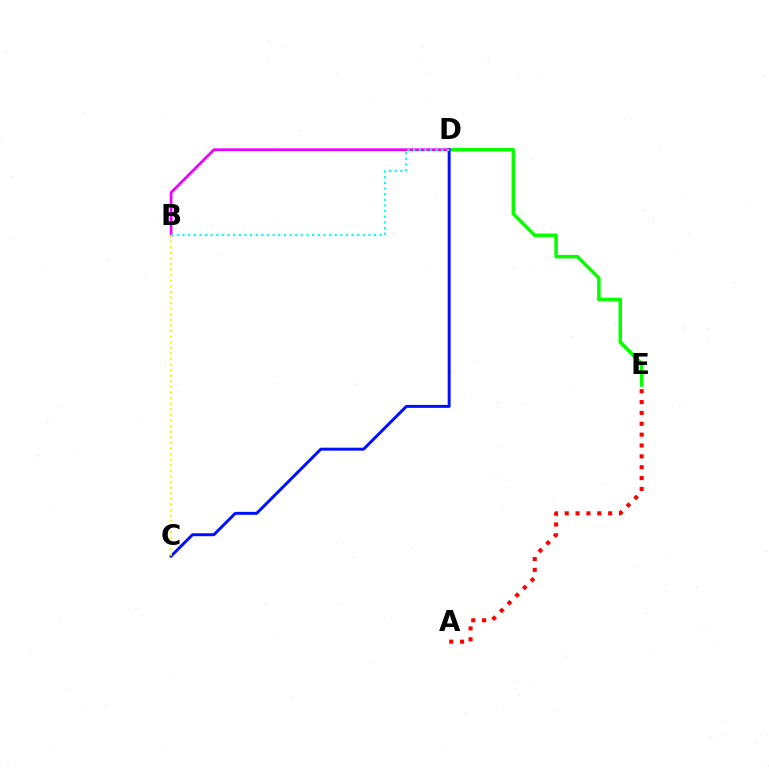{('D', 'E'): [{'color': '#08ff00', 'line_style': 'solid', 'thickness': 2.53}], ('C', 'D'): [{'color': '#0010ff', 'line_style': 'solid', 'thickness': 2.12}], ('B', 'D'): [{'color': '#ee00ff', 'line_style': 'solid', 'thickness': 1.96}, {'color': '#00fff6', 'line_style': 'dotted', 'thickness': 1.53}], ('A', 'E'): [{'color': '#ff0000', 'line_style': 'dotted', 'thickness': 2.95}], ('B', 'C'): [{'color': '#fcf500', 'line_style': 'dotted', 'thickness': 1.52}]}